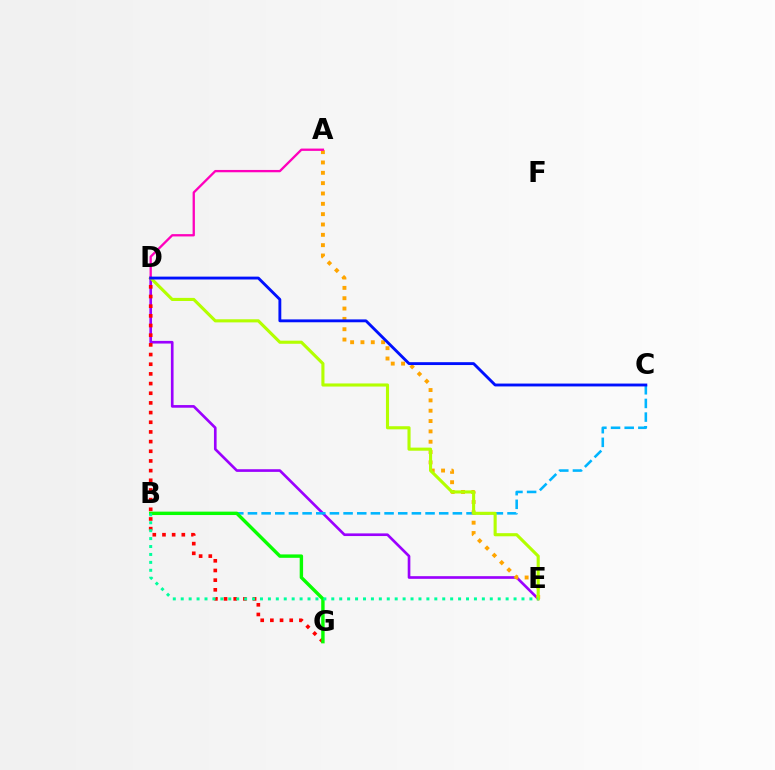{('D', 'E'): [{'color': '#9b00ff', 'line_style': 'solid', 'thickness': 1.91}, {'color': '#b3ff00', 'line_style': 'solid', 'thickness': 2.24}], ('B', 'C'): [{'color': '#00b5ff', 'line_style': 'dashed', 'thickness': 1.86}], ('A', 'E'): [{'color': '#ffa500', 'line_style': 'dotted', 'thickness': 2.81}], ('D', 'G'): [{'color': '#ff0000', 'line_style': 'dotted', 'thickness': 2.63}], ('B', 'G'): [{'color': '#08ff00', 'line_style': 'solid', 'thickness': 2.45}], ('B', 'E'): [{'color': '#00ff9d', 'line_style': 'dotted', 'thickness': 2.15}], ('A', 'D'): [{'color': '#ff00bd', 'line_style': 'solid', 'thickness': 1.67}], ('C', 'D'): [{'color': '#0010ff', 'line_style': 'solid', 'thickness': 2.06}]}